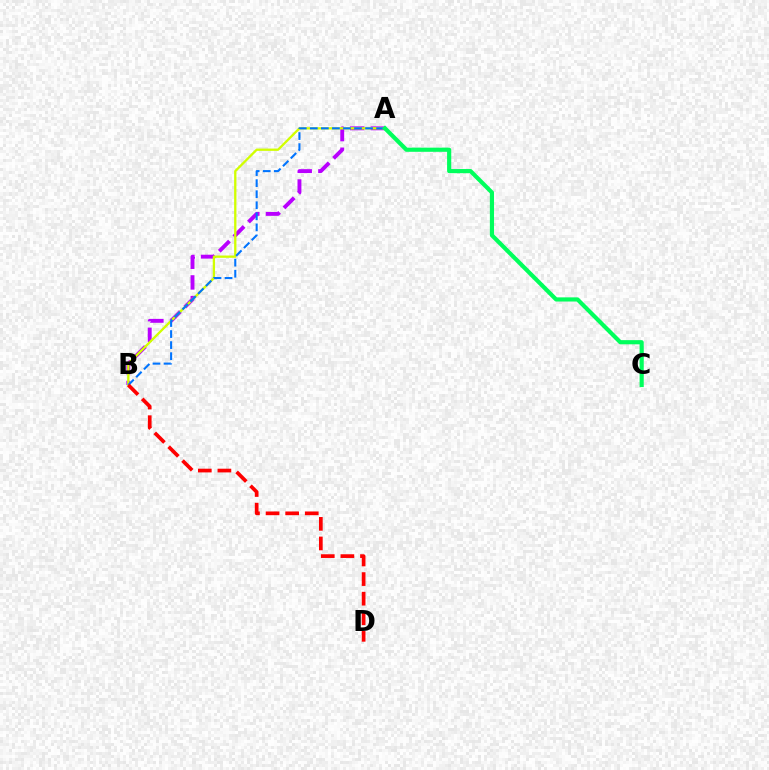{('A', 'B'): [{'color': '#b900ff', 'line_style': 'dashed', 'thickness': 2.81}, {'color': '#d1ff00', 'line_style': 'solid', 'thickness': 1.66}, {'color': '#0074ff', 'line_style': 'dashed', 'thickness': 1.5}], ('A', 'C'): [{'color': '#00ff5c', 'line_style': 'solid', 'thickness': 3.0}], ('B', 'D'): [{'color': '#ff0000', 'line_style': 'dashed', 'thickness': 2.66}]}